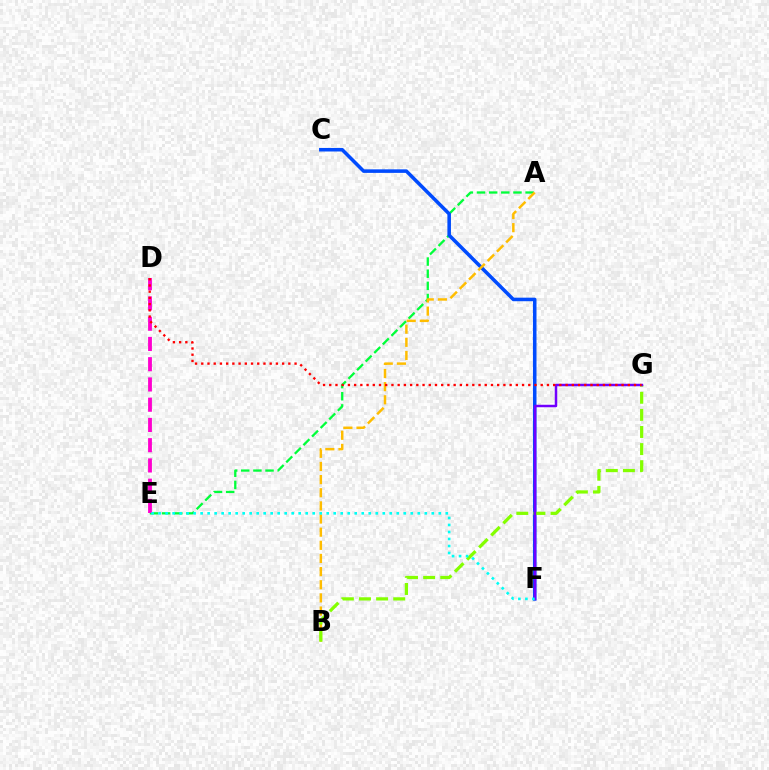{('A', 'E'): [{'color': '#00ff39', 'line_style': 'dashed', 'thickness': 1.65}], ('C', 'F'): [{'color': '#004bff', 'line_style': 'solid', 'thickness': 2.55}], ('D', 'E'): [{'color': '#ff00cf', 'line_style': 'dashed', 'thickness': 2.75}], ('A', 'B'): [{'color': '#ffbd00', 'line_style': 'dashed', 'thickness': 1.79}], ('B', 'G'): [{'color': '#84ff00', 'line_style': 'dashed', 'thickness': 2.32}], ('F', 'G'): [{'color': '#7200ff', 'line_style': 'solid', 'thickness': 1.78}], ('D', 'G'): [{'color': '#ff0000', 'line_style': 'dotted', 'thickness': 1.69}], ('E', 'F'): [{'color': '#00fff6', 'line_style': 'dotted', 'thickness': 1.9}]}